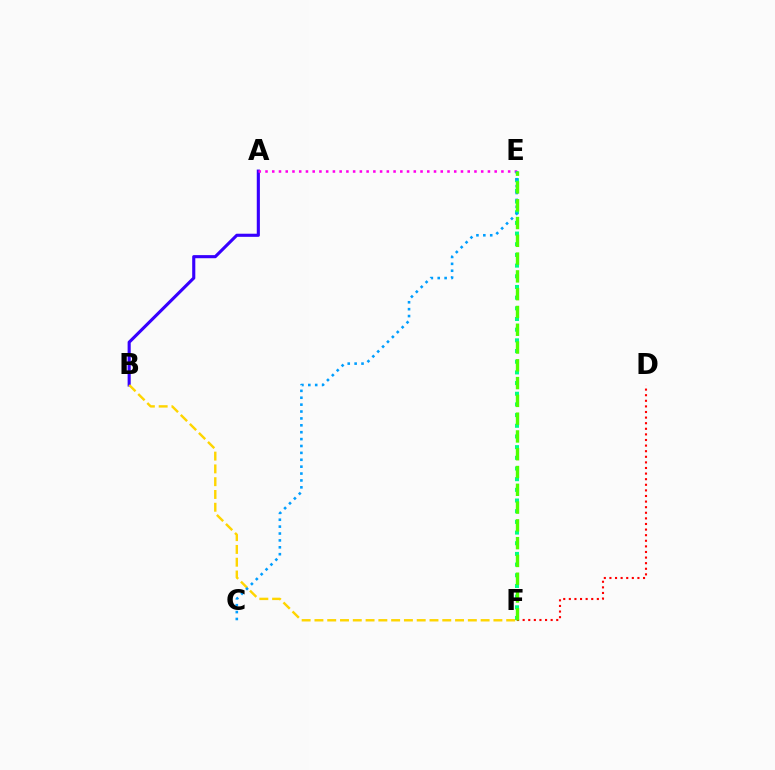{('D', 'F'): [{'color': '#ff0000', 'line_style': 'dotted', 'thickness': 1.52}], ('E', 'F'): [{'color': '#00ff86', 'line_style': 'dotted', 'thickness': 2.9}, {'color': '#4fff00', 'line_style': 'dashed', 'thickness': 2.42}], ('A', 'B'): [{'color': '#3700ff', 'line_style': 'solid', 'thickness': 2.24}], ('A', 'E'): [{'color': '#ff00ed', 'line_style': 'dotted', 'thickness': 1.83}], ('B', 'F'): [{'color': '#ffd500', 'line_style': 'dashed', 'thickness': 1.74}], ('C', 'E'): [{'color': '#009eff', 'line_style': 'dotted', 'thickness': 1.87}]}